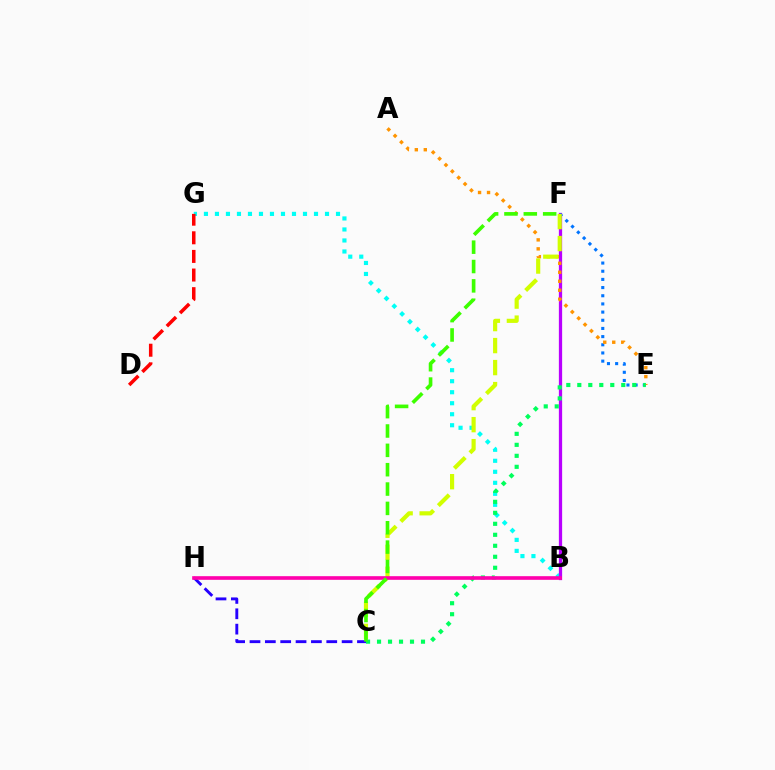{('B', 'G'): [{'color': '#00fff6', 'line_style': 'dotted', 'thickness': 2.99}], ('B', 'F'): [{'color': '#b900ff', 'line_style': 'solid', 'thickness': 2.35}], ('E', 'F'): [{'color': '#0074ff', 'line_style': 'dotted', 'thickness': 2.22}], ('A', 'E'): [{'color': '#ff9400', 'line_style': 'dotted', 'thickness': 2.44}], ('C', 'E'): [{'color': '#00ff5c', 'line_style': 'dotted', 'thickness': 2.99}], ('D', 'G'): [{'color': '#ff0000', 'line_style': 'dashed', 'thickness': 2.53}], ('C', 'H'): [{'color': '#2500ff', 'line_style': 'dashed', 'thickness': 2.09}], ('C', 'F'): [{'color': '#d1ff00', 'line_style': 'dashed', 'thickness': 2.99}, {'color': '#3dff00', 'line_style': 'dashed', 'thickness': 2.63}], ('B', 'H'): [{'color': '#ff00ac', 'line_style': 'solid', 'thickness': 2.62}]}